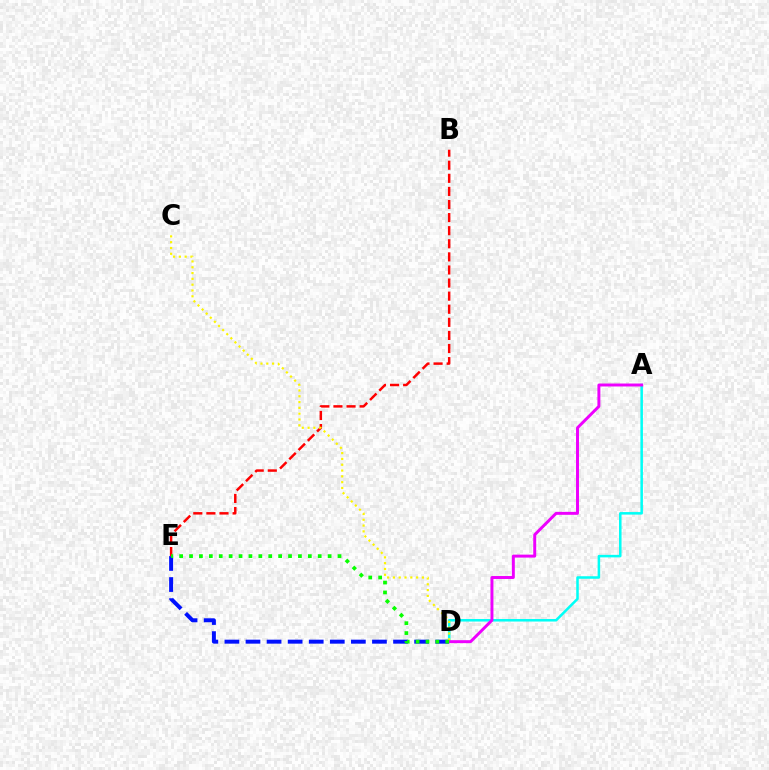{('D', 'E'): [{'color': '#0010ff', 'line_style': 'dashed', 'thickness': 2.86}, {'color': '#08ff00', 'line_style': 'dotted', 'thickness': 2.69}], ('B', 'E'): [{'color': '#ff0000', 'line_style': 'dashed', 'thickness': 1.78}], ('A', 'D'): [{'color': '#00fff6', 'line_style': 'solid', 'thickness': 1.82}, {'color': '#ee00ff', 'line_style': 'solid', 'thickness': 2.13}], ('C', 'D'): [{'color': '#fcf500', 'line_style': 'dotted', 'thickness': 1.58}]}